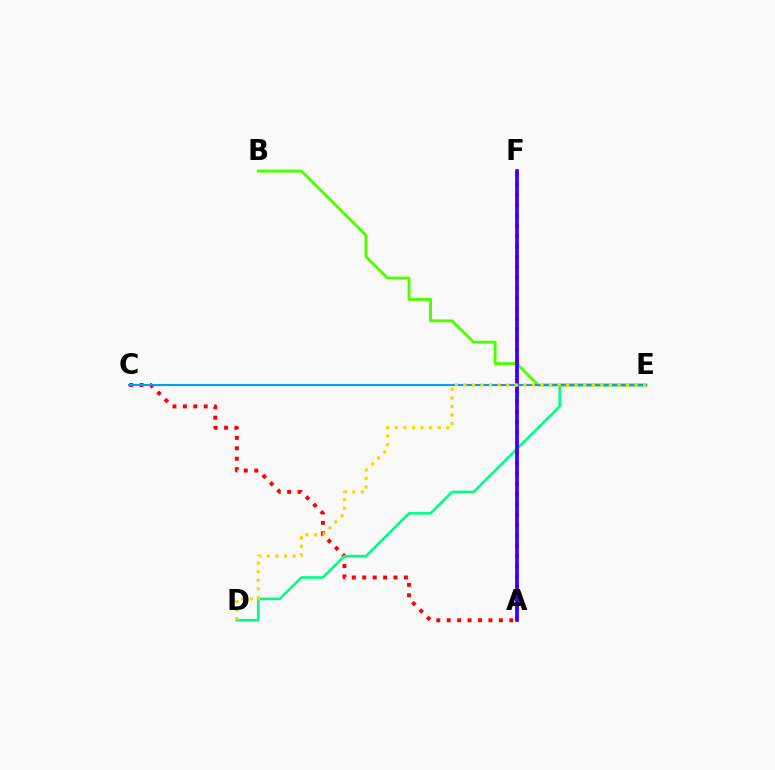{('A', 'F'): [{'color': '#ff00ed', 'line_style': 'dotted', 'thickness': 2.8}, {'color': '#3700ff', 'line_style': 'solid', 'thickness': 2.68}], ('A', 'C'): [{'color': '#ff0000', 'line_style': 'dotted', 'thickness': 2.83}], ('D', 'E'): [{'color': '#00ff86', 'line_style': 'solid', 'thickness': 1.87}, {'color': '#ffd500', 'line_style': 'dotted', 'thickness': 2.33}], ('B', 'E'): [{'color': '#4fff00', 'line_style': 'solid', 'thickness': 2.08}], ('C', 'E'): [{'color': '#009eff', 'line_style': 'solid', 'thickness': 1.51}]}